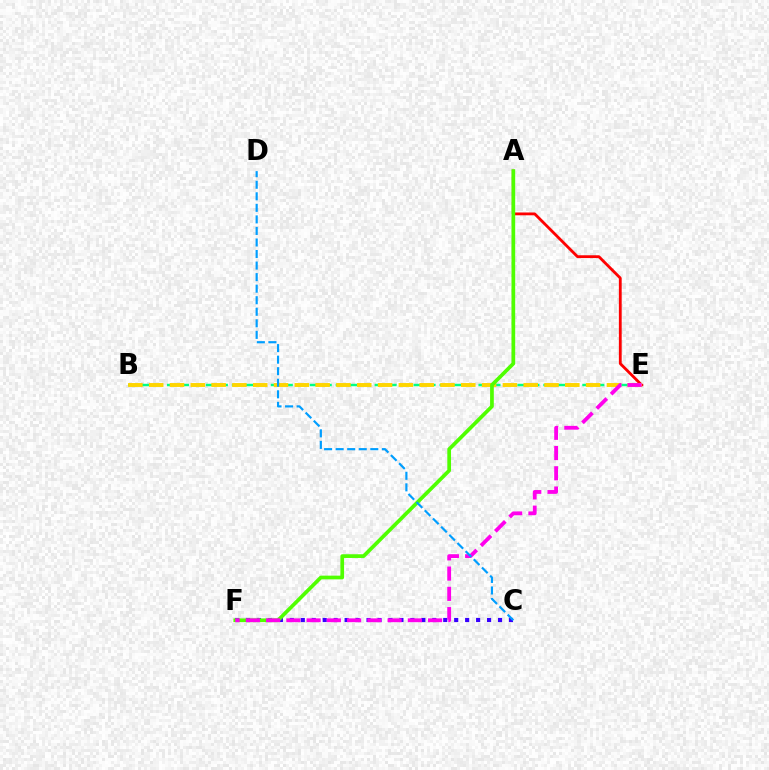{('B', 'E'): [{'color': '#00ff86', 'line_style': 'dashed', 'thickness': 1.76}, {'color': '#ffd500', 'line_style': 'dashed', 'thickness': 2.83}], ('C', 'F'): [{'color': '#3700ff', 'line_style': 'dotted', 'thickness': 2.98}], ('A', 'E'): [{'color': '#ff0000', 'line_style': 'solid', 'thickness': 2.03}], ('A', 'F'): [{'color': '#4fff00', 'line_style': 'solid', 'thickness': 2.67}], ('E', 'F'): [{'color': '#ff00ed', 'line_style': 'dashed', 'thickness': 2.75}], ('C', 'D'): [{'color': '#009eff', 'line_style': 'dashed', 'thickness': 1.57}]}